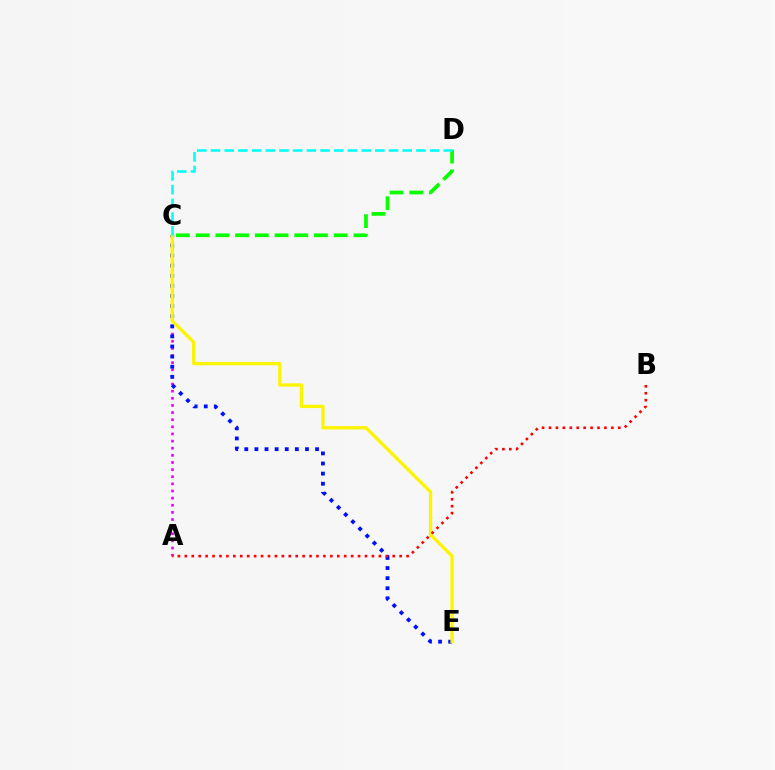{('C', 'D'): [{'color': '#08ff00', 'line_style': 'dashed', 'thickness': 2.68}, {'color': '#00fff6', 'line_style': 'dashed', 'thickness': 1.86}], ('A', 'C'): [{'color': '#ee00ff', 'line_style': 'dotted', 'thickness': 1.94}], ('C', 'E'): [{'color': '#0010ff', 'line_style': 'dotted', 'thickness': 2.75}, {'color': '#fcf500', 'line_style': 'solid', 'thickness': 2.38}], ('A', 'B'): [{'color': '#ff0000', 'line_style': 'dotted', 'thickness': 1.88}]}